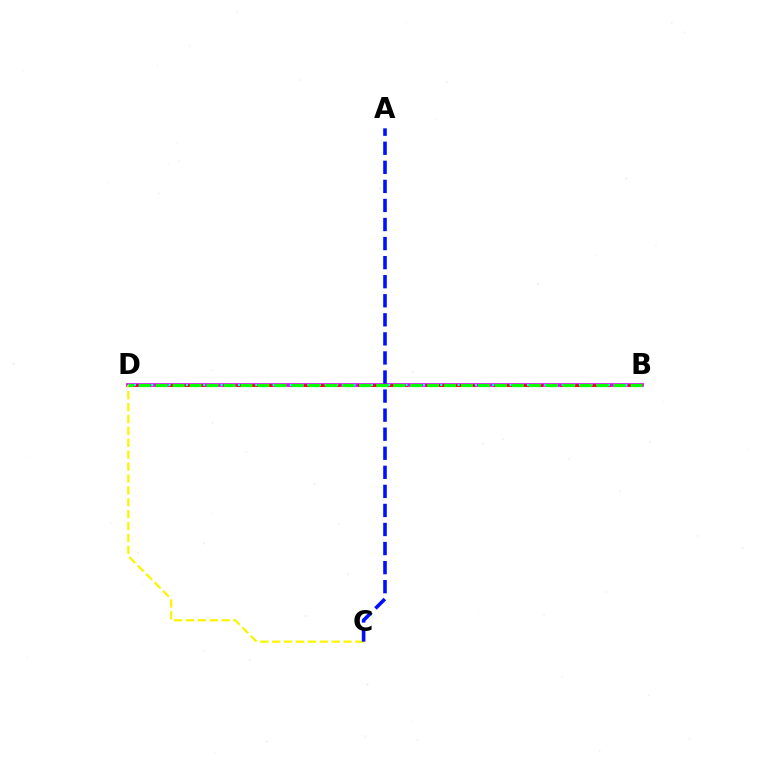{('B', 'D'): [{'color': '#ee00ff', 'line_style': 'solid', 'thickness': 2.67}, {'color': '#ff0000', 'line_style': 'dashed', 'thickness': 1.83}, {'color': '#00fff6', 'line_style': 'dotted', 'thickness': 1.57}, {'color': '#08ff00', 'line_style': 'dashed', 'thickness': 2.3}], ('C', 'D'): [{'color': '#fcf500', 'line_style': 'dashed', 'thickness': 1.62}], ('A', 'C'): [{'color': '#0010ff', 'line_style': 'dashed', 'thickness': 2.59}]}